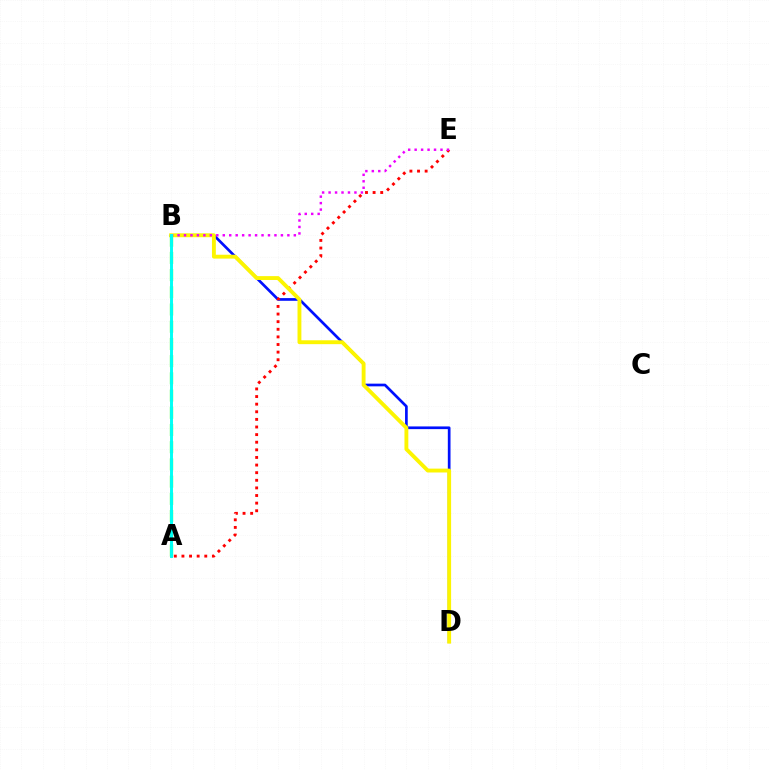{('B', 'D'): [{'color': '#0010ff', 'line_style': 'solid', 'thickness': 1.94}, {'color': '#fcf500', 'line_style': 'solid', 'thickness': 2.78}], ('A', 'E'): [{'color': '#ff0000', 'line_style': 'dotted', 'thickness': 2.07}], ('A', 'B'): [{'color': '#08ff00', 'line_style': 'dashed', 'thickness': 2.34}, {'color': '#00fff6', 'line_style': 'solid', 'thickness': 2.12}], ('B', 'E'): [{'color': '#ee00ff', 'line_style': 'dotted', 'thickness': 1.76}]}